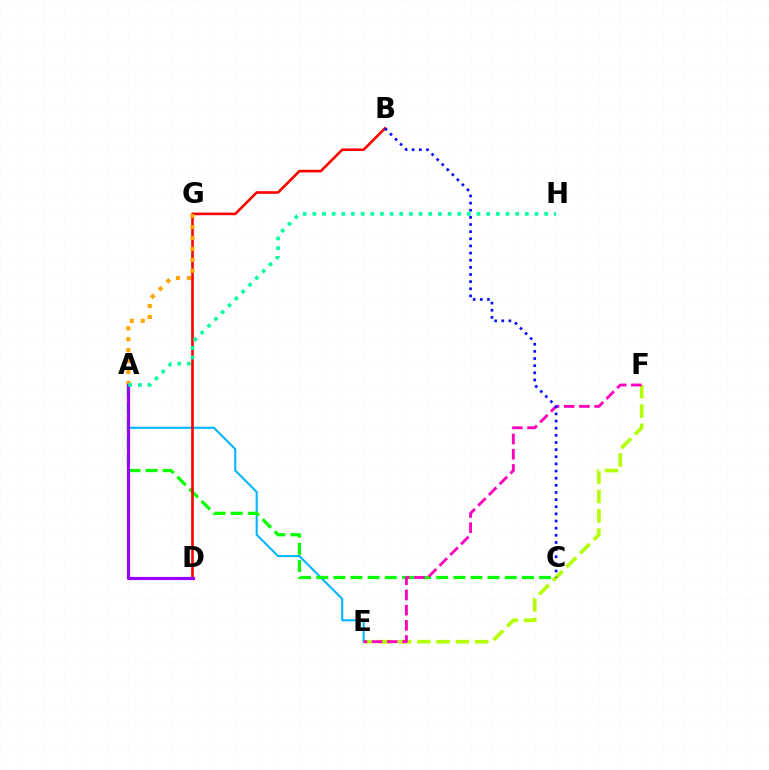{('E', 'F'): [{'color': '#b3ff00', 'line_style': 'dashed', 'thickness': 2.62}, {'color': '#ff00bd', 'line_style': 'dashed', 'thickness': 2.06}], ('A', 'E'): [{'color': '#00b5ff', 'line_style': 'solid', 'thickness': 1.5}], ('A', 'C'): [{'color': '#08ff00', 'line_style': 'dashed', 'thickness': 2.33}], ('B', 'D'): [{'color': '#ff0000', 'line_style': 'solid', 'thickness': 1.88}], ('A', 'G'): [{'color': '#ffa500', 'line_style': 'dotted', 'thickness': 2.97}], ('B', 'C'): [{'color': '#0010ff', 'line_style': 'dotted', 'thickness': 1.94}], ('A', 'D'): [{'color': '#9b00ff', 'line_style': 'solid', 'thickness': 2.26}], ('A', 'H'): [{'color': '#00ff9d', 'line_style': 'dotted', 'thickness': 2.62}]}